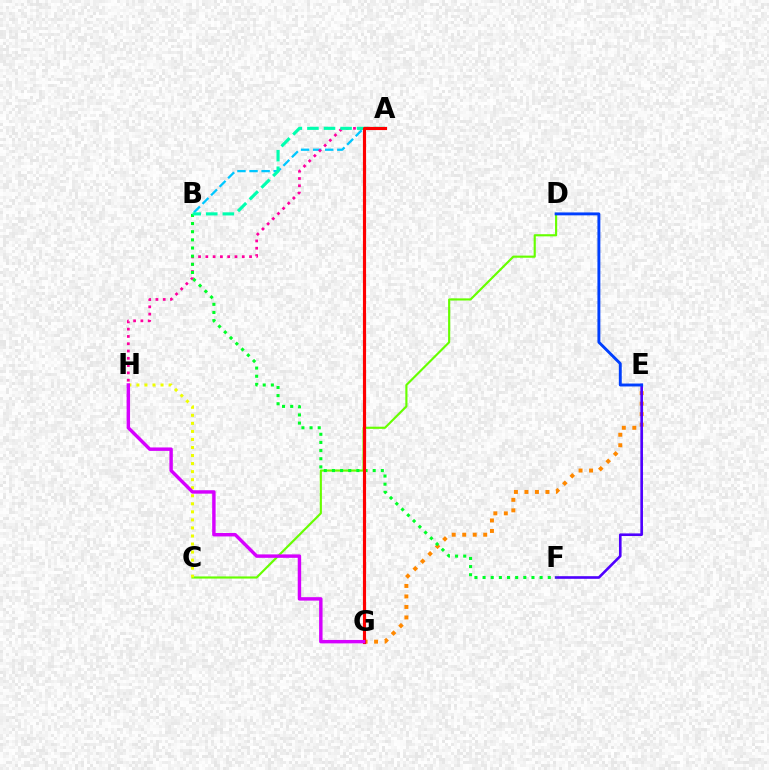{('A', 'B'): [{'color': '#00c7ff', 'line_style': 'dashed', 'thickness': 1.64}, {'color': '#00ffaf', 'line_style': 'dashed', 'thickness': 2.25}], ('E', 'G'): [{'color': '#ff8800', 'line_style': 'dotted', 'thickness': 2.85}], ('C', 'D'): [{'color': '#66ff00', 'line_style': 'solid', 'thickness': 1.55}], ('E', 'F'): [{'color': '#4f00ff', 'line_style': 'solid', 'thickness': 1.89}], ('A', 'H'): [{'color': '#ff00a0', 'line_style': 'dotted', 'thickness': 1.98}], ('B', 'F'): [{'color': '#00ff27', 'line_style': 'dotted', 'thickness': 2.21}], ('C', 'H'): [{'color': '#eeff00', 'line_style': 'dotted', 'thickness': 2.19}], ('D', 'E'): [{'color': '#003fff', 'line_style': 'solid', 'thickness': 2.1}], ('A', 'G'): [{'color': '#ff0000', 'line_style': 'solid', 'thickness': 2.26}], ('G', 'H'): [{'color': '#d600ff', 'line_style': 'solid', 'thickness': 2.47}]}